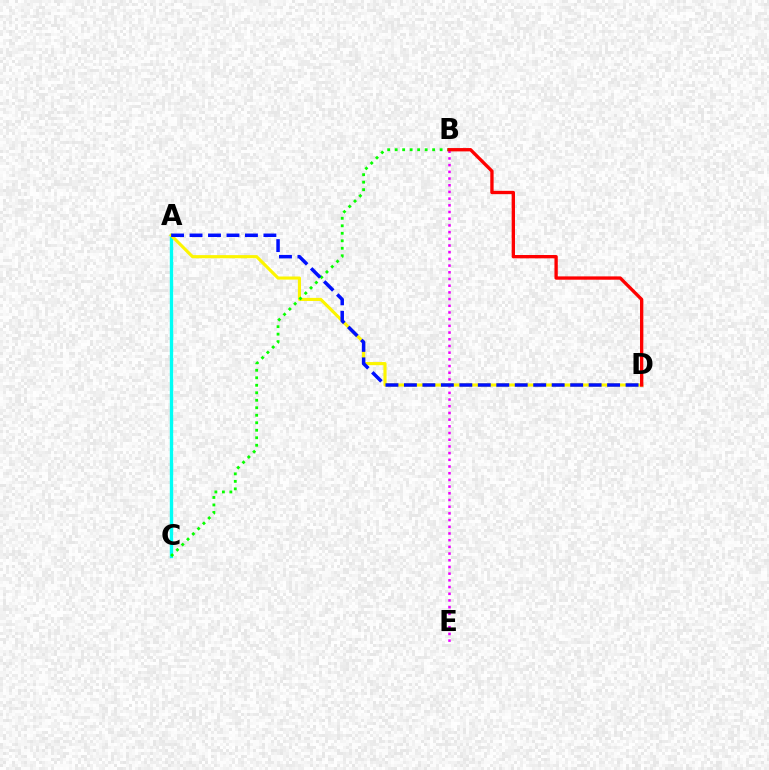{('A', 'C'): [{'color': '#00fff6', 'line_style': 'solid', 'thickness': 2.42}], ('B', 'E'): [{'color': '#ee00ff', 'line_style': 'dotted', 'thickness': 1.82}], ('A', 'D'): [{'color': '#fcf500', 'line_style': 'solid', 'thickness': 2.25}, {'color': '#0010ff', 'line_style': 'dashed', 'thickness': 2.51}], ('B', 'C'): [{'color': '#08ff00', 'line_style': 'dotted', 'thickness': 2.04}], ('B', 'D'): [{'color': '#ff0000', 'line_style': 'solid', 'thickness': 2.4}]}